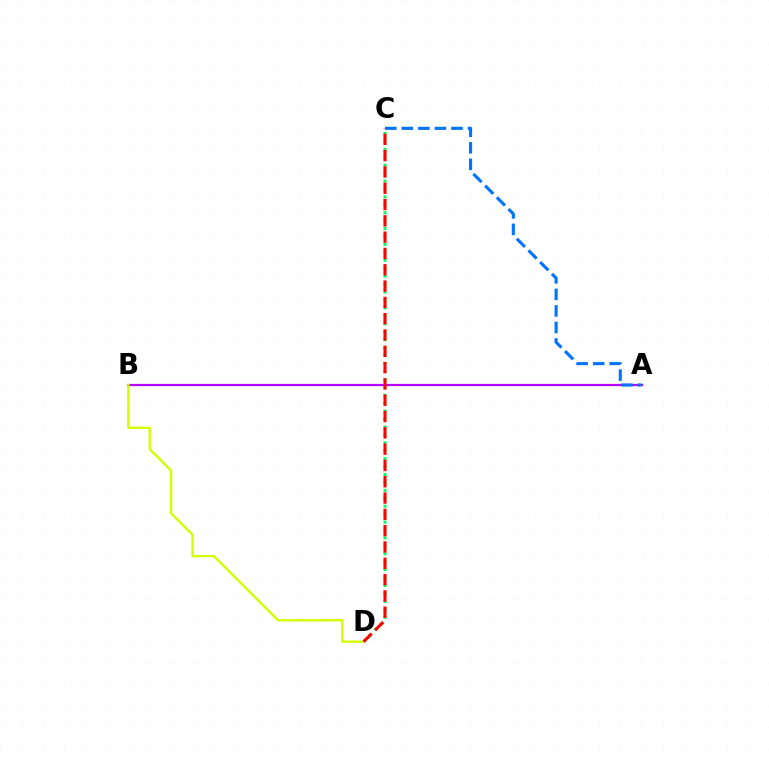{('A', 'B'): [{'color': '#b900ff', 'line_style': 'solid', 'thickness': 1.59}], ('B', 'D'): [{'color': '#d1ff00', 'line_style': 'solid', 'thickness': 1.68}], ('C', 'D'): [{'color': '#00ff5c', 'line_style': 'dotted', 'thickness': 2.16}, {'color': '#ff0000', 'line_style': 'dashed', 'thickness': 2.22}], ('A', 'C'): [{'color': '#0074ff', 'line_style': 'dashed', 'thickness': 2.25}]}